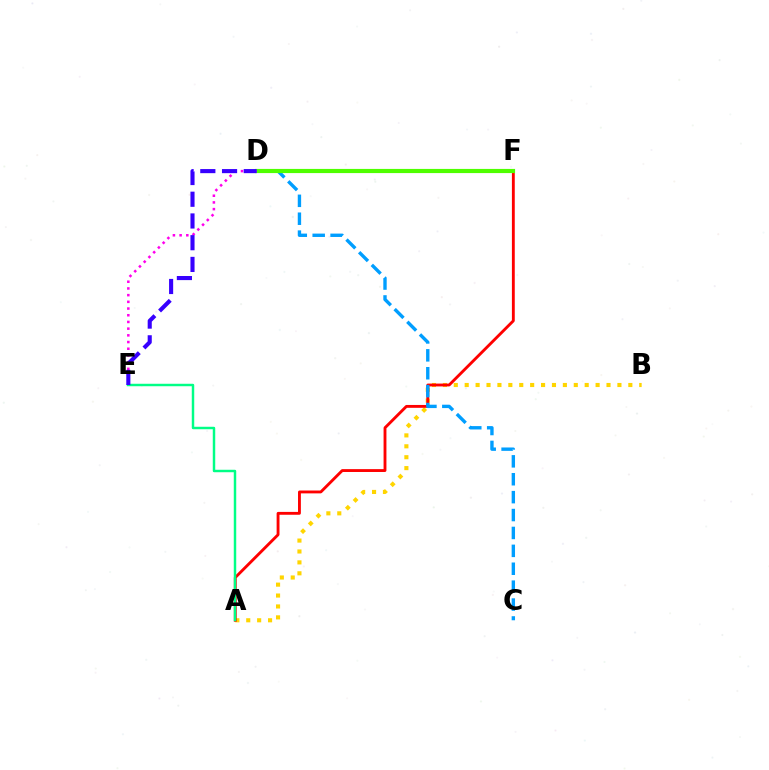{('A', 'B'): [{'color': '#ffd500', 'line_style': 'dotted', 'thickness': 2.96}], ('A', 'F'): [{'color': '#ff0000', 'line_style': 'solid', 'thickness': 2.06}], ('C', 'D'): [{'color': '#009eff', 'line_style': 'dashed', 'thickness': 2.43}], ('D', 'F'): [{'color': '#4fff00', 'line_style': 'solid', 'thickness': 3.0}], ('D', 'E'): [{'color': '#ff00ed', 'line_style': 'dotted', 'thickness': 1.82}, {'color': '#3700ff', 'line_style': 'dashed', 'thickness': 2.95}], ('A', 'E'): [{'color': '#00ff86', 'line_style': 'solid', 'thickness': 1.77}]}